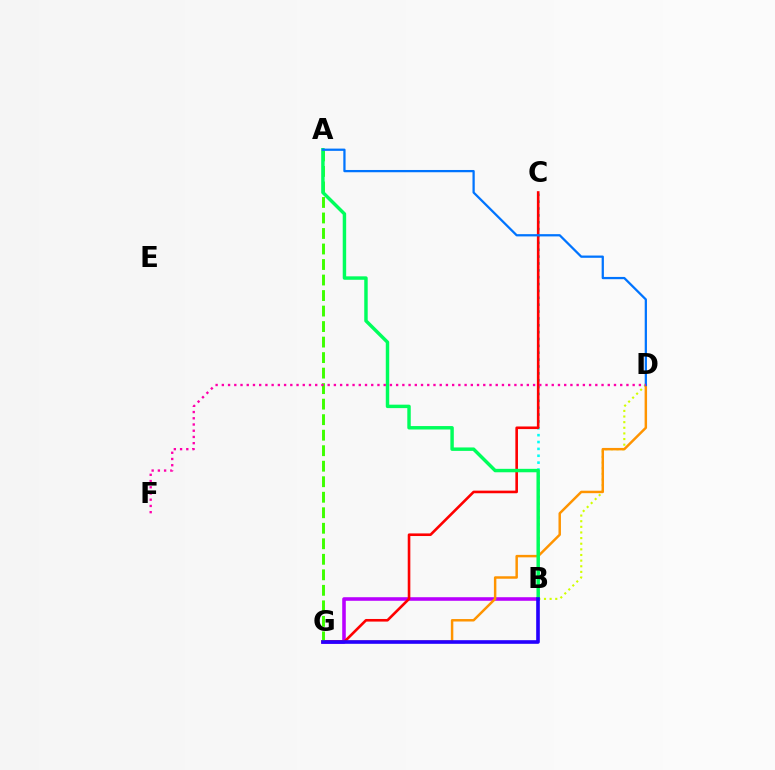{('B', 'D'): [{'color': '#d1ff00', 'line_style': 'dotted', 'thickness': 1.53}], ('B', 'G'): [{'color': '#b900ff', 'line_style': 'solid', 'thickness': 2.57}, {'color': '#2500ff', 'line_style': 'solid', 'thickness': 2.61}], ('B', 'C'): [{'color': '#00fff6', 'line_style': 'dotted', 'thickness': 1.87}], ('D', 'G'): [{'color': '#ff9400', 'line_style': 'solid', 'thickness': 1.78}], ('C', 'G'): [{'color': '#ff0000', 'line_style': 'solid', 'thickness': 1.88}], ('A', 'G'): [{'color': '#3dff00', 'line_style': 'dashed', 'thickness': 2.11}], ('A', 'B'): [{'color': '#00ff5c', 'line_style': 'solid', 'thickness': 2.48}], ('A', 'D'): [{'color': '#0074ff', 'line_style': 'solid', 'thickness': 1.63}], ('D', 'F'): [{'color': '#ff00ac', 'line_style': 'dotted', 'thickness': 1.69}]}